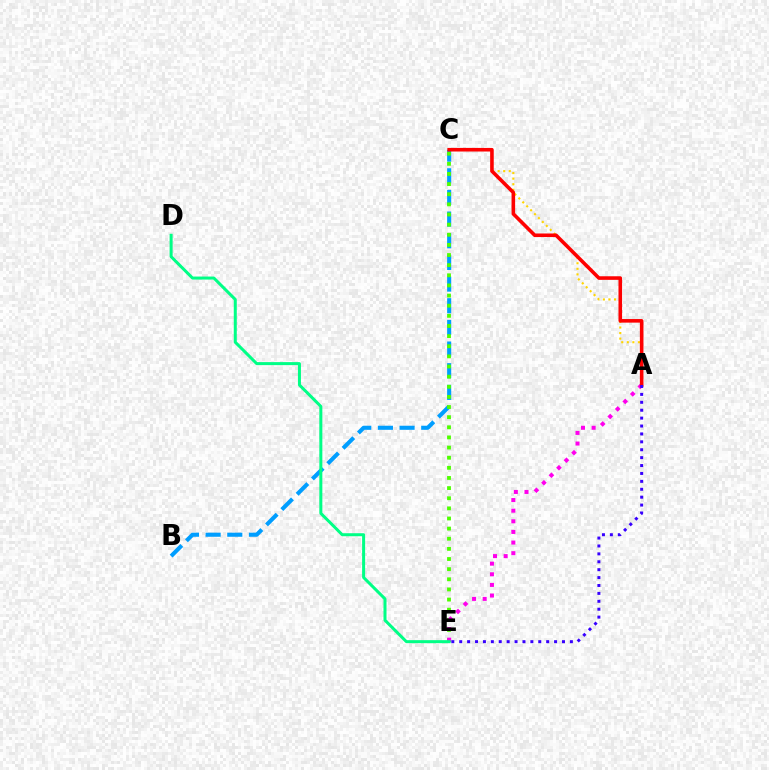{('B', 'C'): [{'color': '#009eff', 'line_style': 'dashed', 'thickness': 2.94}], ('A', 'C'): [{'color': '#ffd500', 'line_style': 'dotted', 'thickness': 1.51}, {'color': '#ff0000', 'line_style': 'solid', 'thickness': 2.58}], ('C', 'E'): [{'color': '#4fff00', 'line_style': 'dotted', 'thickness': 2.75}], ('A', 'E'): [{'color': '#ff00ed', 'line_style': 'dotted', 'thickness': 2.89}, {'color': '#3700ff', 'line_style': 'dotted', 'thickness': 2.15}], ('D', 'E'): [{'color': '#00ff86', 'line_style': 'solid', 'thickness': 2.17}]}